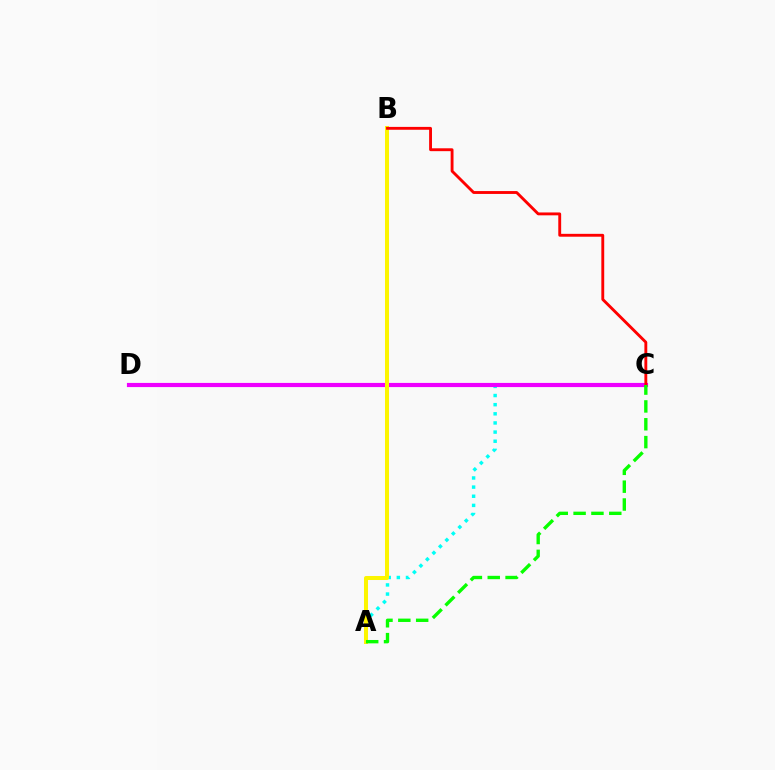{('C', 'D'): [{'color': '#0010ff', 'line_style': 'dashed', 'thickness': 1.51}, {'color': '#ee00ff', 'line_style': 'solid', 'thickness': 3.0}], ('A', 'C'): [{'color': '#00fff6', 'line_style': 'dotted', 'thickness': 2.48}, {'color': '#08ff00', 'line_style': 'dashed', 'thickness': 2.42}], ('A', 'B'): [{'color': '#fcf500', 'line_style': 'solid', 'thickness': 2.89}], ('B', 'C'): [{'color': '#ff0000', 'line_style': 'solid', 'thickness': 2.07}]}